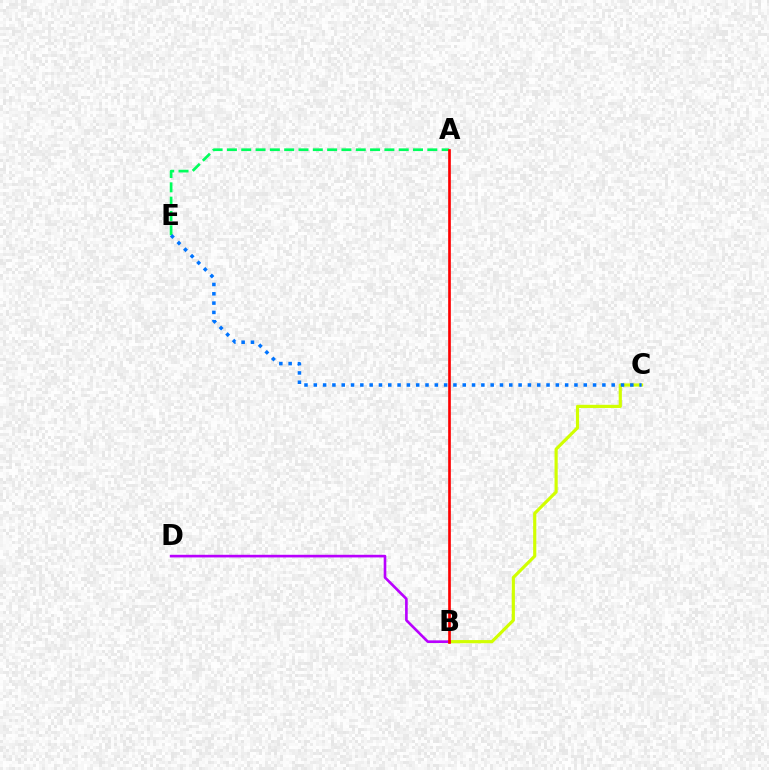{('B', 'C'): [{'color': '#d1ff00', 'line_style': 'solid', 'thickness': 2.27}], ('A', 'E'): [{'color': '#00ff5c', 'line_style': 'dashed', 'thickness': 1.94}], ('C', 'E'): [{'color': '#0074ff', 'line_style': 'dotted', 'thickness': 2.53}], ('B', 'D'): [{'color': '#b900ff', 'line_style': 'solid', 'thickness': 1.9}], ('A', 'B'): [{'color': '#ff0000', 'line_style': 'solid', 'thickness': 1.92}]}